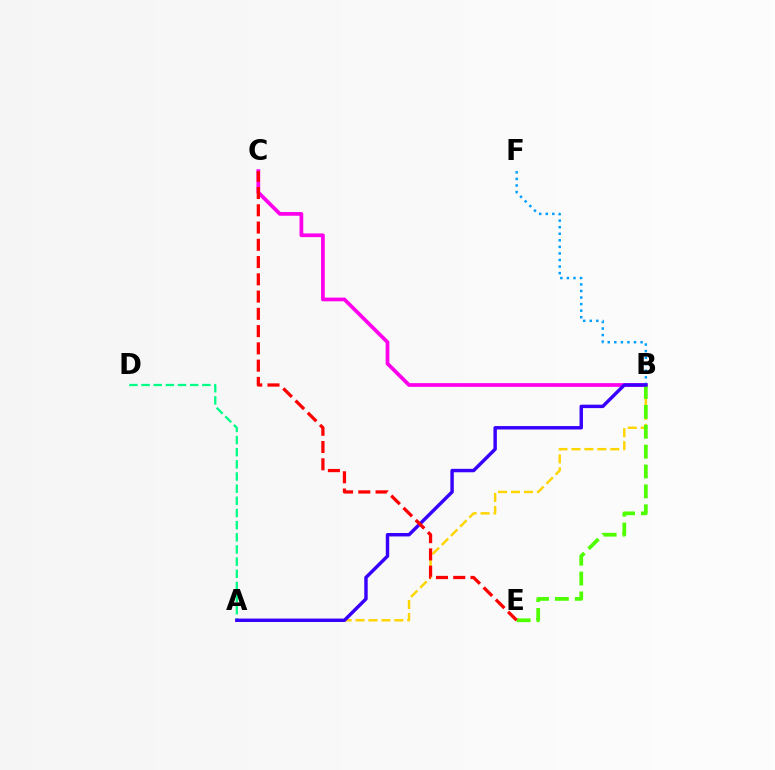{('B', 'C'): [{'color': '#ff00ed', 'line_style': 'solid', 'thickness': 2.69}], ('B', 'F'): [{'color': '#009eff', 'line_style': 'dotted', 'thickness': 1.78}], ('A', 'B'): [{'color': '#ffd500', 'line_style': 'dashed', 'thickness': 1.76}, {'color': '#3700ff', 'line_style': 'solid', 'thickness': 2.47}], ('B', 'E'): [{'color': '#4fff00', 'line_style': 'dashed', 'thickness': 2.7}], ('A', 'D'): [{'color': '#00ff86', 'line_style': 'dashed', 'thickness': 1.65}], ('C', 'E'): [{'color': '#ff0000', 'line_style': 'dashed', 'thickness': 2.34}]}